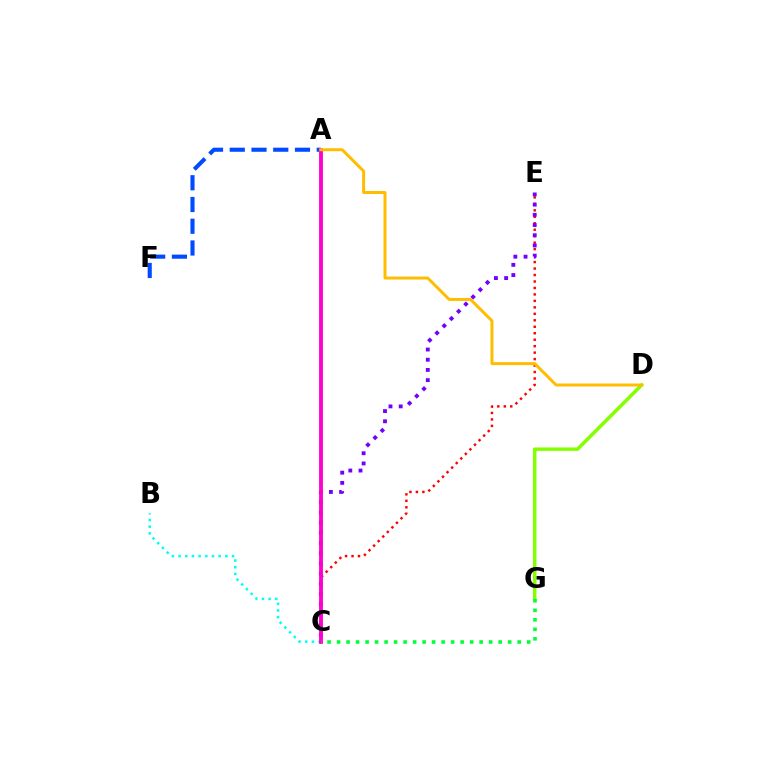{('A', 'F'): [{'color': '#004bff', 'line_style': 'dashed', 'thickness': 2.95}], ('D', 'G'): [{'color': '#84ff00', 'line_style': 'solid', 'thickness': 2.5}], ('C', 'E'): [{'color': '#ff0000', 'line_style': 'dotted', 'thickness': 1.76}, {'color': '#7200ff', 'line_style': 'dotted', 'thickness': 2.77}], ('B', 'C'): [{'color': '#00fff6', 'line_style': 'dotted', 'thickness': 1.82}], ('A', 'C'): [{'color': '#ff00cf', 'line_style': 'solid', 'thickness': 2.77}], ('C', 'G'): [{'color': '#00ff39', 'line_style': 'dotted', 'thickness': 2.58}], ('A', 'D'): [{'color': '#ffbd00', 'line_style': 'solid', 'thickness': 2.14}]}